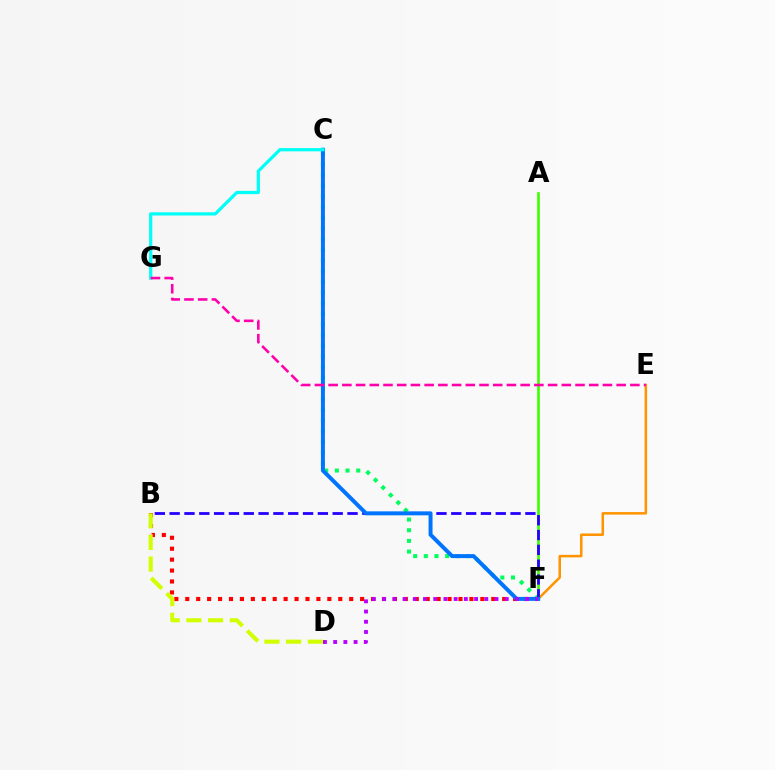{('E', 'F'): [{'color': '#ff9400', 'line_style': 'solid', 'thickness': 1.81}], ('B', 'F'): [{'color': '#ff0000', 'line_style': 'dotted', 'thickness': 2.97}, {'color': '#2500ff', 'line_style': 'dashed', 'thickness': 2.01}], ('A', 'F'): [{'color': '#3dff00', 'line_style': 'solid', 'thickness': 1.9}], ('B', 'D'): [{'color': '#d1ff00', 'line_style': 'dashed', 'thickness': 2.95}], ('C', 'F'): [{'color': '#00ff5c', 'line_style': 'dotted', 'thickness': 2.9}, {'color': '#0074ff', 'line_style': 'solid', 'thickness': 2.86}], ('D', 'F'): [{'color': '#b900ff', 'line_style': 'dotted', 'thickness': 2.78}], ('C', 'G'): [{'color': '#00fff6', 'line_style': 'solid', 'thickness': 2.32}], ('E', 'G'): [{'color': '#ff00ac', 'line_style': 'dashed', 'thickness': 1.86}]}